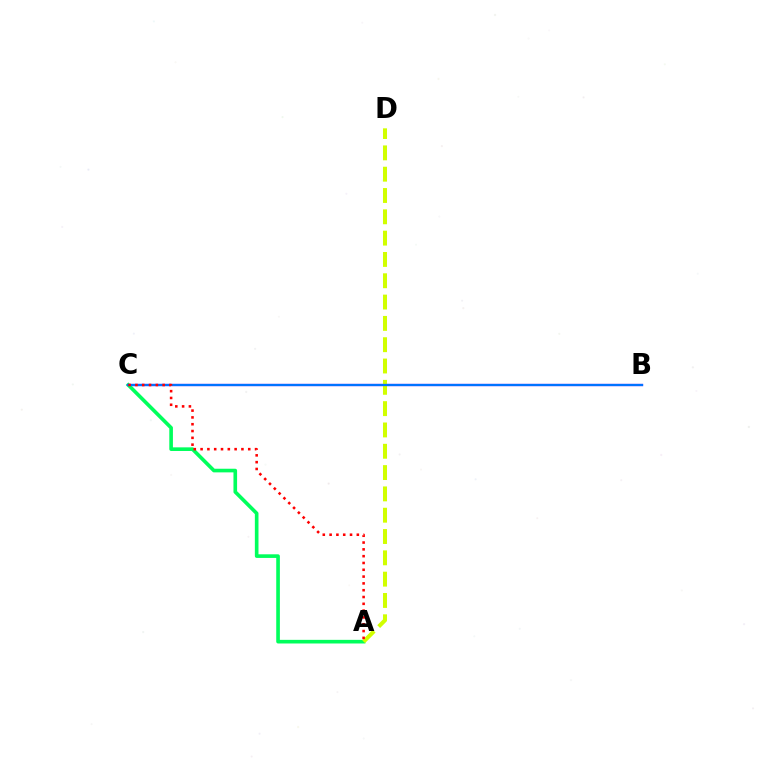{('B', 'C'): [{'color': '#b900ff', 'line_style': 'solid', 'thickness': 1.6}, {'color': '#0074ff', 'line_style': 'solid', 'thickness': 1.64}], ('A', 'C'): [{'color': '#00ff5c', 'line_style': 'solid', 'thickness': 2.62}, {'color': '#ff0000', 'line_style': 'dotted', 'thickness': 1.85}], ('A', 'D'): [{'color': '#d1ff00', 'line_style': 'dashed', 'thickness': 2.9}]}